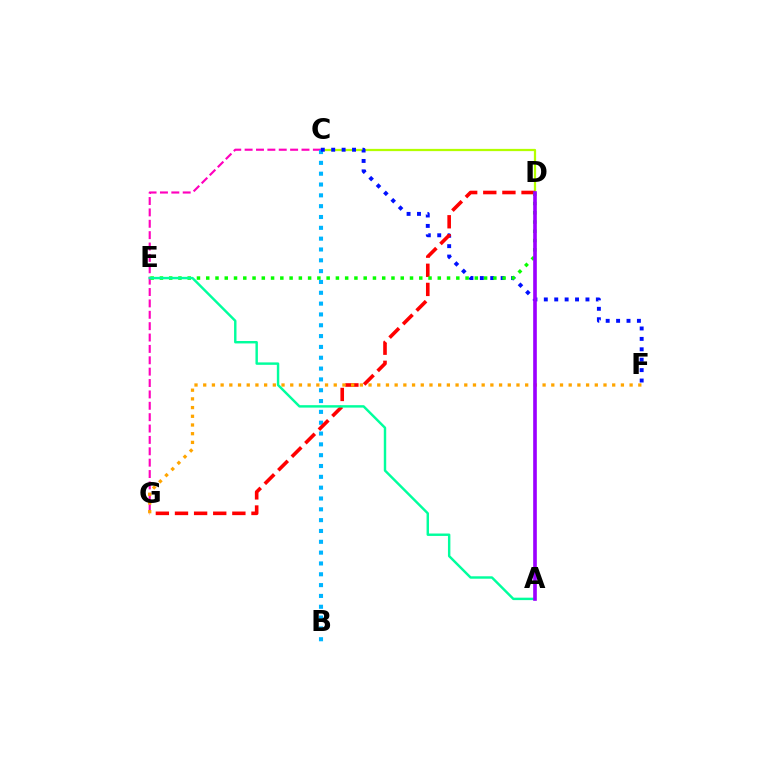{('C', 'D'): [{'color': '#b3ff00', 'line_style': 'solid', 'thickness': 1.62}], ('C', 'G'): [{'color': '#ff00bd', 'line_style': 'dashed', 'thickness': 1.55}], ('B', 'C'): [{'color': '#00b5ff', 'line_style': 'dotted', 'thickness': 2.94}], ('C', 'F'): [{'color': '#0010ff', 'line_style': 'dotted', 'thickness': 2.83}], ('D', 'G'): [{'color': '#ff0000', 'line_style': 'dashed', 'thickness': 2.6}], ('D', 'E'): [{'color': '#08ff00', 'line_style': 'dotted', 'thickness': 2.52}], ('F', 'G'): [{'color': '#ffa500', 'line_style': 'dotted', 'thickness': 2.36}], ('A', 'E'): [{'color': '#00ff9d', 'line_style': 'solid', 'thickness': 1.75}], ('A', 'D'): [{'color': '#9b00ff', 'line_style': 'solid', 'thickness': 2.62}]}